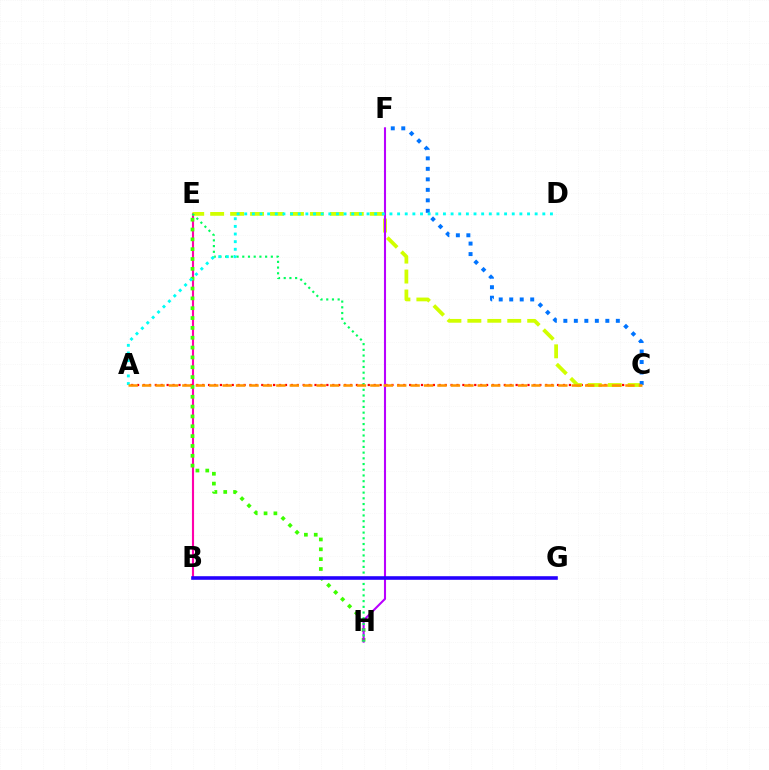{('B', 'E'): [{'color': '#ff00ac', 'line_style': 'solid', 'thickness': 1.53}], ('A', 'C'): [{'color': '#ff0000', 'line_style': 'dotted', 'thickness': 1.61}, {'color': '#ff9400', 'line_style': 'dashed', 'thickness': 1.82}], ('C', 'E'): [{'color': '#d1ff00', 'line_style': 'dashed', 'thickness': 2.71}], ('E', 'H'): [{'color': '#3dff00', 'line_style': 'dotted', 'thickness': 2.67}, {'color': '#00ff5c', 'line_style': 'dotted', 'thickness': 1.55}], ('F', 'H'): [{'color': '#b900ff', 'line_style': 'solid', 'thickness': 1.5}], ('B', 'G'): [{'color': '#2500ff', 'line_style': 'solid', 'thickness': 2.58}], ('C', 'F'): [{'color': '#0074ff', 'line_style': 'dotted', 'thickness': 2.85}], ('A', 'D'): [{'color': '#00fff6', 'line_style': 'dotted', 'thickness': 2.08}]}